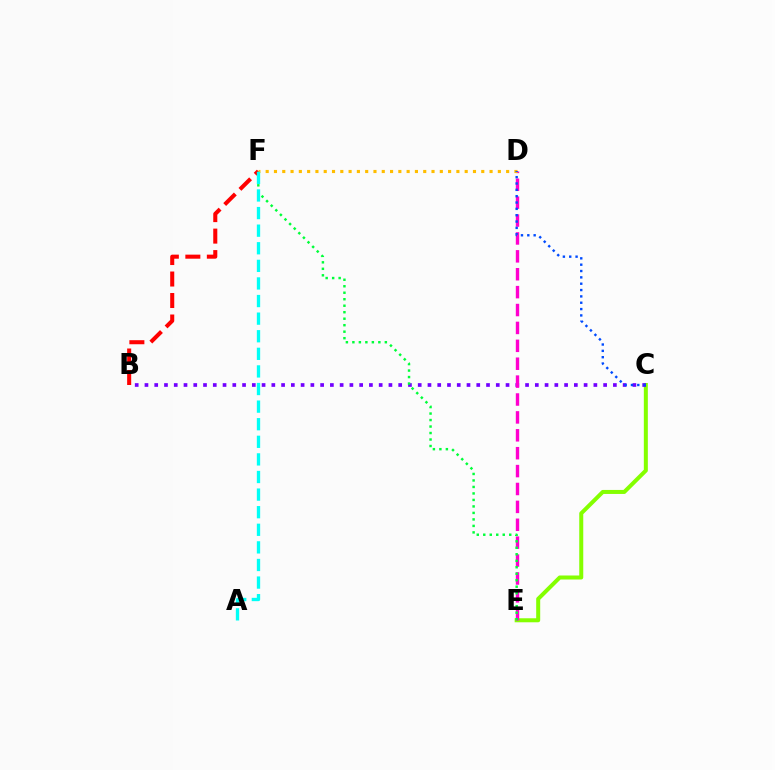{('C', 'E'): [{'color': '#84ff00', 'line_style': 'solid', 'thickness': 2.88}], ('B', 'C'): [{'color': '#7200ff', 'line_style': 'dotted', 'thickness': 2.65}], ('D', 'E'): [{'color': '#ff00cf', 'line_style': 'dashed', 'thickness': 2.43}], ('E', 'F'): [{'color': '#00ff39', 'line_style': 'dotted', 'thickness': 1.76}], ('B', 'F'): [{'color': '#ff0000', 'line_style': 'dashed', 'thickness': 2.92}], ('D', 'F'): [{'color': '#ffbd00', 'line_style': 'dotted', 'thickness': 2.25}], ('A', 'F'): [{'color': '#00fff6', 'line_style': 'dashed', 'thickness': 2.39}], ('C', 'D'): [{'color': '#004bff', 'line_style': 'dotted', 'thickness': 1.72}]}